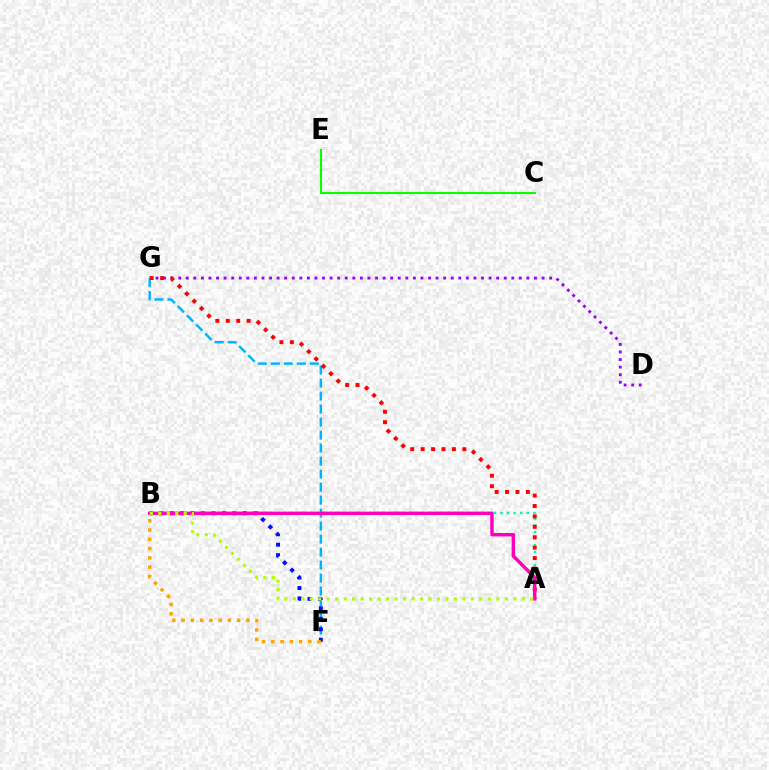{('D', 'G'): [{'color': '#9b00ff', 'line_style': 'dotted', 'thickness': 2.06}], ('A', 'B'): [{'color': '#00ff9d', 'line_style': 'dotted', 'thickness': 1.78}, {'color': '#ff00bd', 'line_style': 'solid', 'thickness': 2.47}, {'color': '#b3ff00', 'line_style': 'dotted', 'thickness': 2.3}], ('F', 'G'): [{'color': '#00b5ff', 'line_style': 'dashed', 'thickness': 1.77}], ('B', 'F'): [{'color': '#0010ff', 'line_style': 'dotted', 'thickness': 2.84}, {'color': '#ffa500', 'line_style': 'dotted', 'thickness': 2.52}], ('A', 'G'): [{'color': '#ff0000', 'line_style': 'dotted', 'thickness': 2.83}], ('C', 'E'): [{'color': '#08ff00', 'line_style': 'solid', 'thickness': 1.51}]}